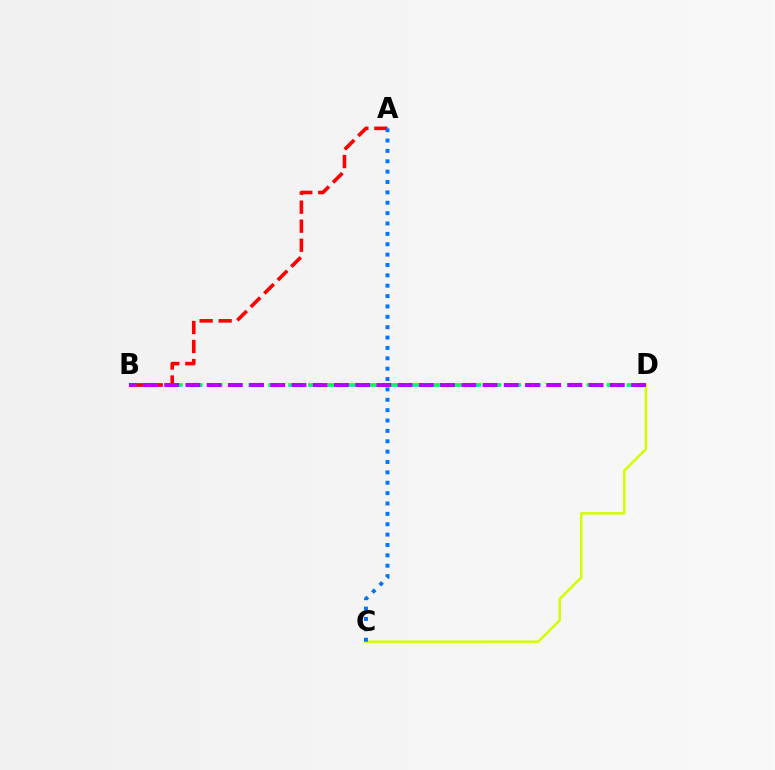{('C', 'D'): [{'color': '#d1ff00', 'line_style': 'solid', 'thickness': 1.81}], ('B', 'D'): [{'color': '#00ff5c', 'line_style': 'dashed', 'thickness': 2.7}, {'color': '#b900ff', 'line_style': 'dashed', 'thickness': 2.88}], ('A', 'B'): [{'color': '#ff0000', 'line_style': 'dashed', 'thickness': 2.58}], ('A', 'C'): [{'color': '#0074ff', 'line_style': 'dotted', 'thickness': 2.82}]}